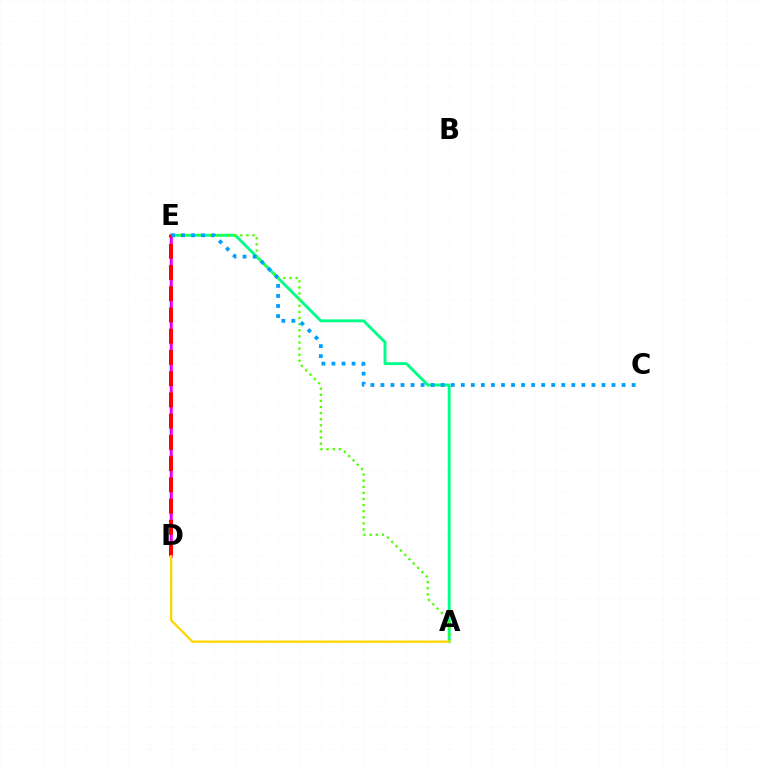{('D', 'E'): [{'color': '#3700ff', 'line_style': 'solid', 'thickness': 1.71}, {'color': '#ff00ed', 'line_style': 'solid', 'thickness': 1.82}, {'color': '#ff0000', 'line_style': 'dashed', 'thickness': 2.89}], ('A', 'E'): [{'color': '#00ff86', 'line_style': 'solid', 'thickness': 2.08}, {'color': '#4fff00', 'line_style': 'dotted', 'thickness': 1.66}], ('A', 'D'): [{'color': '#ffd500', 'line_style': 'solid', 'thickness': 1.66}], ('C', 'E'): [{'color': '#009eff', 'line_style': 'dotted', 'thickness': 2.73}]}